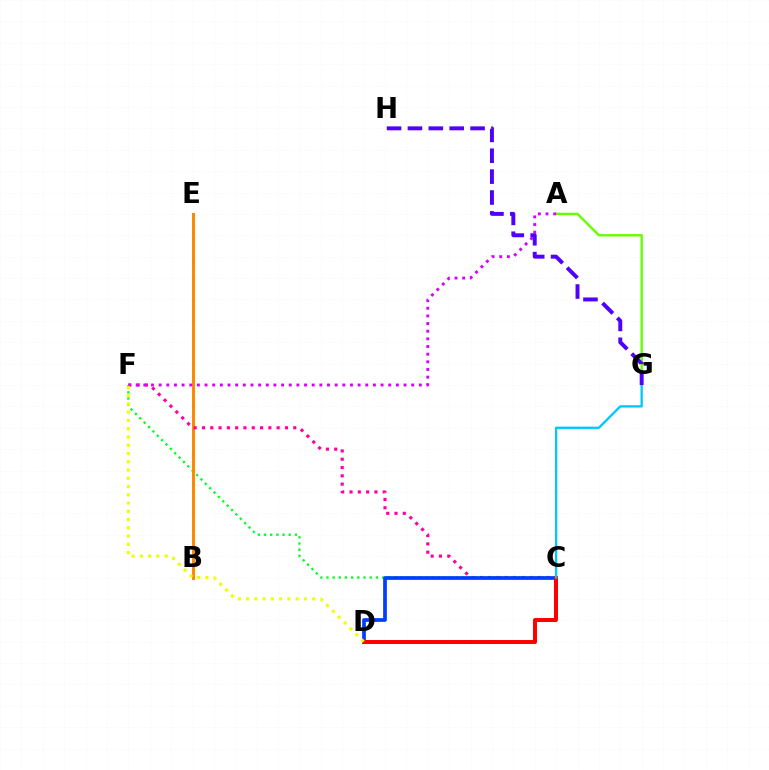{('B', 'E'): [{'color': '#00ffaf', 'line_style': 'dotted', 'thickness': 2.09}, {'color': '#ff8800', 'line_style': 'solid', 'thickness': 2.15}], ('C', 'F'): [{'color': '#00ff27', 'line_style': 'dotted', 'thickness': 1.68}, {'color': '#ff00a0', 'line_style': 'dotted', 'thickness': 2.25}], ('A', 'G'): [{'color': '#66ff00', 'line_style': 'solid', 'thickness': 1.72}], ('C', 'D'): [{'color': '#003fff', 'line_style': 'solid', 'thickness': 2.69}, {'color': '#ff0000', 'line_style': 'solid', 'thickness': 2.86}], ('A', 'F'): [{'color': '#d600ff', 'line_style': 'dotted', 'thickness': 2.08}], ('C', 'G'): [{'color': '#00c7ff', 'line_style': 'solid', 'thickness': 1.67}], ('D', 'F'): [{'color': '#eeff00', 'line_style': 'dotted', 'thickness': 2.24}], ('G', 'H'): [{'color': '#4f00ff', 'line_style': 'dashed', 'thickness': 2.84}]}